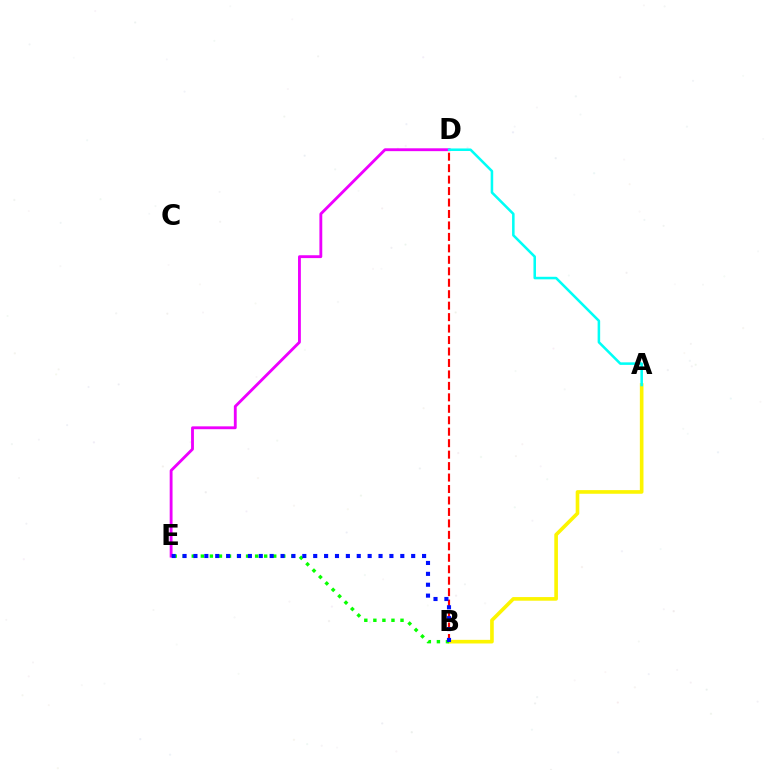{('A', 'B'): [{'color': '#fcf500', 'line_style': 'solid', 'thickness': 2.62}], ('B', 'E'): [{'color': '#08ff00', 'line_style': 'dotted', 'thickness': 2.46}, {'color': '#0010ff', 'line_style': 'dotted', 'thickness': 2.96}], ('B', 'D'): [{'color': '#ff0000', 'line_style': 'dashed', 'thickness': 1.56}], ('D', 'E'): [{'color': '#ee00ff', 'line_style': 'solid', 'thickness': 2.05}], ('A', 'D'): [{'color': '#00fff6', 'line_style': 'solid', 'thickness': 1.83}]}